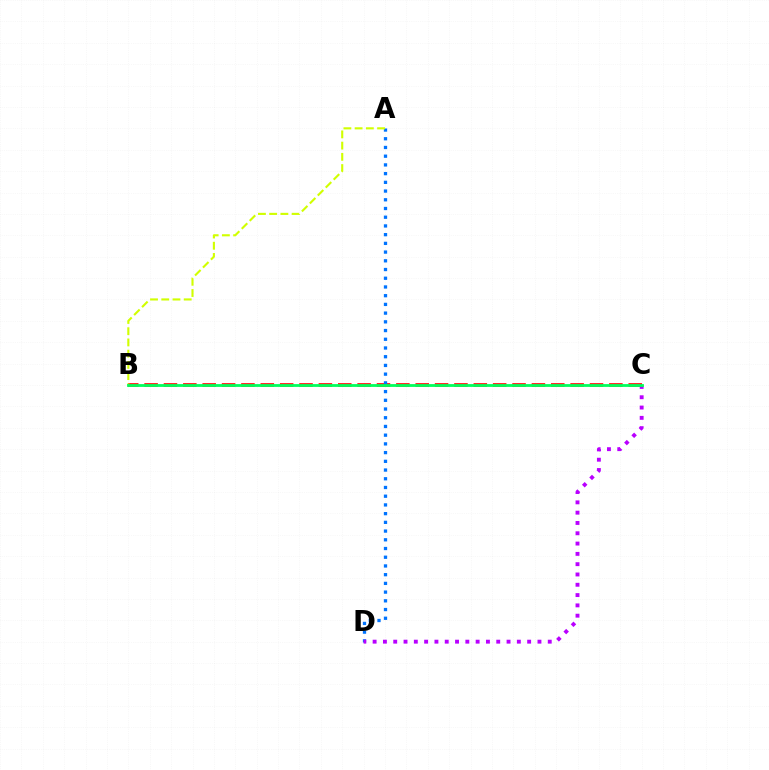{('B', 'C'): [{'color': '#ff0000', 'line_style': 'dashed', 'thickness': 2.63}, {'color': '#00ff5c', 'line_style': 'solid', 'thickness': 2.02}], ('A', 'D'): [{'color': '#0074ff', 'line_style': 'dotted', 'thickness': 2.37}], ('C', 'D'): [{'color': '#b900ff', 'line_style': 'dotted', 'thickness': 2.8}], ('A', 'B'): [{'color': '#d1ff00', 'line_style': 'dashed', 'thickness': 1.53}]}